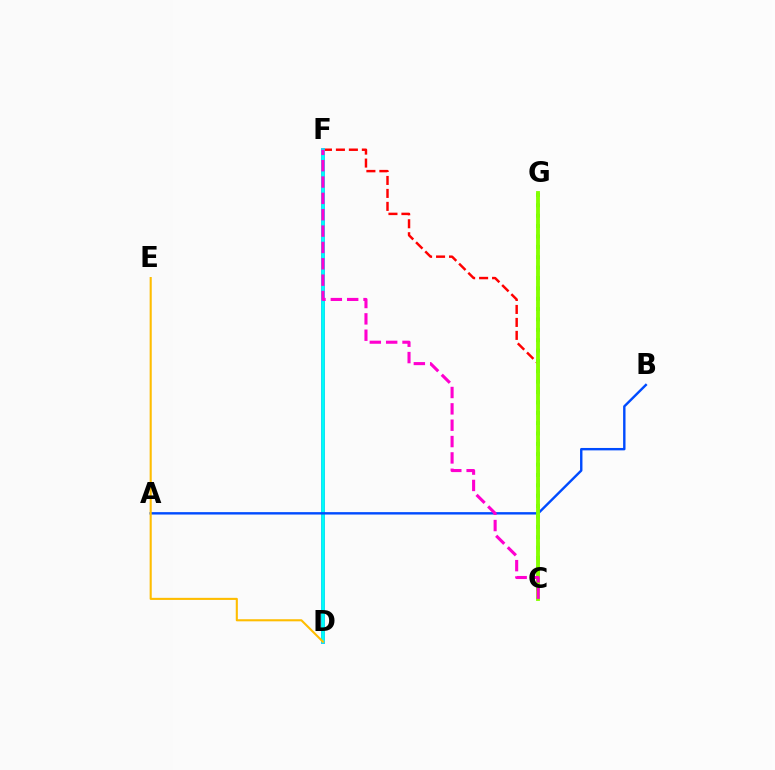{('C', 'F'): [{'color': '#ff0000', 'line_style': 'dashed', 'thickness': 1.76}, {'color': '#ff00cf', 'line_style': 'dashed', 'thickness': 2.22}], ('D', 'F'): [{'color': '#7200ff', 'line_style': 'solid', 'thickness': 2.63}, {'color': '#00fff6', 'line_style': 'solid', 'thickness': 2.64}], ('A', 'B'): [{'color': '#004bff', 'line_style': 'solid', 'thickness': 1.73}], ('C', 'G'): [{'color': '#00ff39', 'line_style': 'dotted', 'thickness': 2.82}, {'color': '#84ff00', 'line_style': 'solid', 'thickness': 2.77}], ('D', 'E'): [{'color': '#ffbd00', 'line_style': 'solid', 'thickness': 1.51}]}